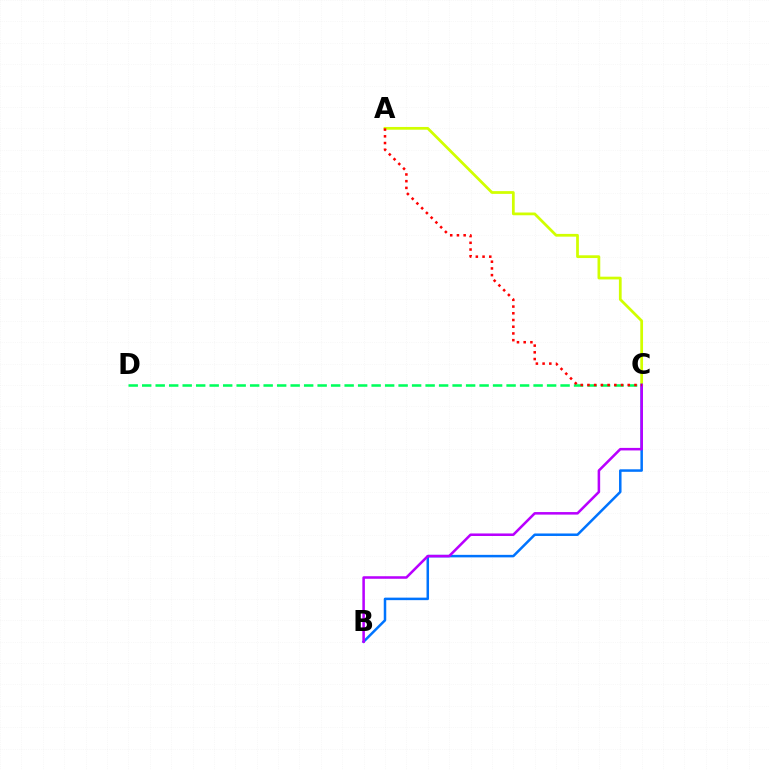{('A', 'C'): [{'color': '#d1ff00', 'line_style': 'solid', 'thickness': 1.98}, {'color': '#ff0000', 'line_style': 'dotted', 'thickness': 1.82}], ('C', 'D'): [{'color': '#00ff5c', 'line_style': 'dashed', 'thickness': 1.83}], ('B', 'C'): [{'color': '#0074ff', 'line_style': 'solid', 'thickness': 1.81}, {'color': '#b900ff', 'line_style': 'solid', 'thickness': 1.83}]}